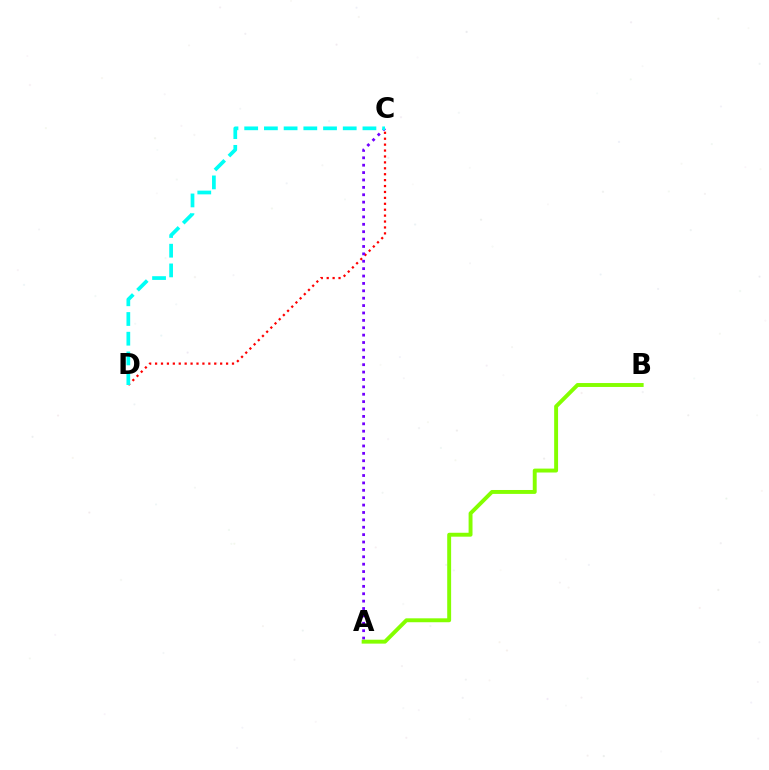{('C', 'D'): [{'color': '#ff0000', 'line_style': 'dotted', 'thickness': 1.61}, {'color': '#00fff6', 'line_style': 'dashed', 'thickness': 2.68}], ('A', 'C'): [{'color': '#7200ff', 'line_style': 'dotted', 'thickness': 2.01}], ('A', 'B'): [{'color': '#84ff00', 'line_style': 'solid', 'thickness': 2.82}]}